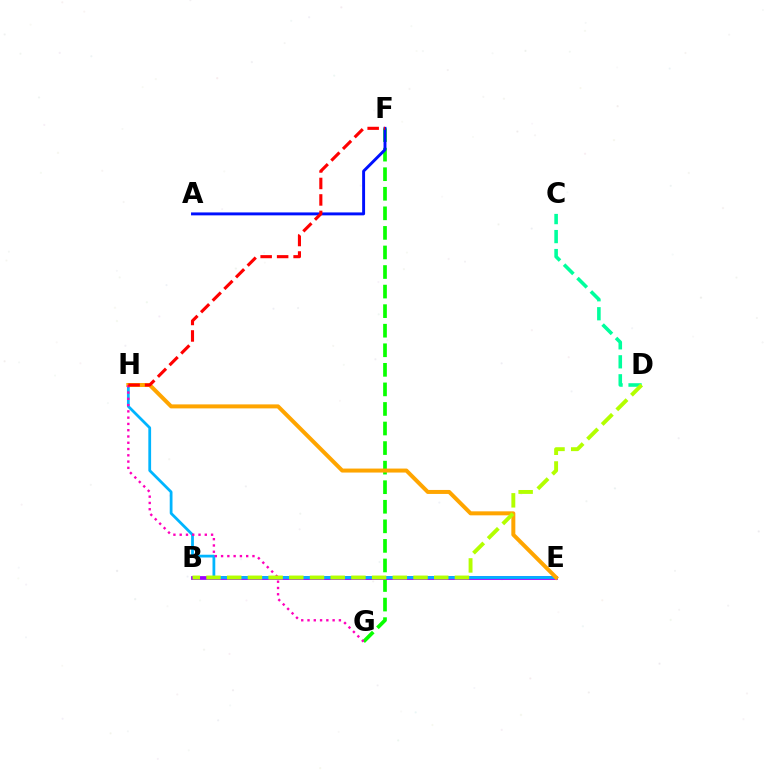{('F', 'G'): [{'color': '#08ff00', 'line_style': 'dashed', 'thickness': 2.66}], ('B', 'E'): [{'color': '#9b00ff', 'line_style': 'solid', 'thickness': 2.7}], ('E', 'H'): [{'color': '#00b5ff', 'line_style': 'solid', 'thickness': 1.99}, {'color': '#ffa500', 'line_style': 'solid', 'thickness': 2.88}], ('A', 'F'): [{'color': '#0010ff', 'line_style': 'solid', 'thickness': 2.1}], ('C', 'D'): [{'color': '#00ff9d', 'line_style': 'dashed', 'thickness': 2.58}], ('G', 'H'): [{'color': '#ff00bd', 'line_style': 'dotted', 'thickness': 1.71}], ('B', 'D'): [{'color': '#b3ff00', 'line_style': 'dashed', 'thickness': 2.81}], ('F', 'H'): [{'color': '#ff0000', 'line_style': 'dashed', 'thickness': 2.24}]}